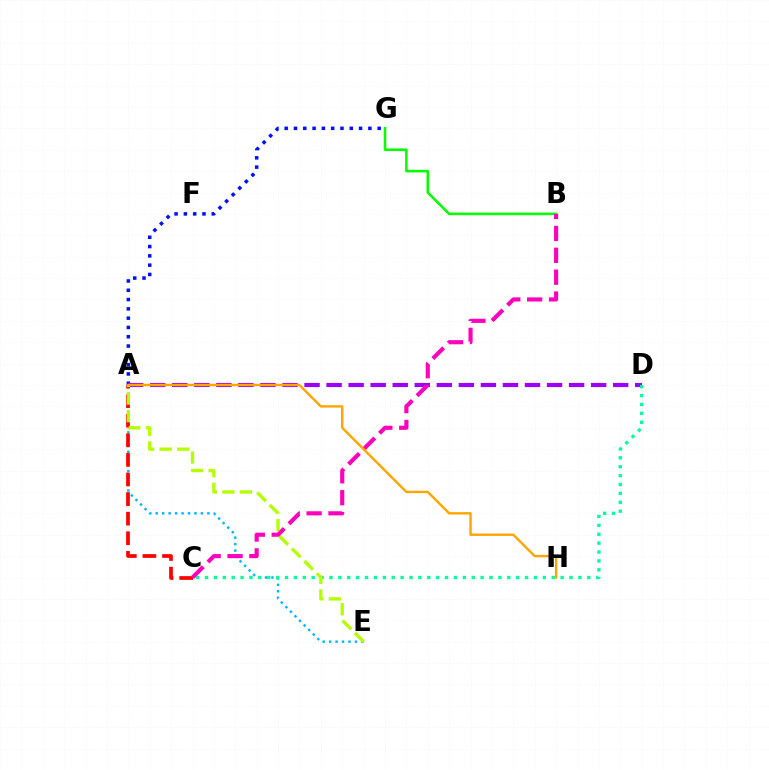{('A', 'G'): [{'color': '#0010ff', 'line_style': 'dotted', 'thickness': 2.53}], ('A', 'E'): [{'color': '#00b5ff', 'line_style': 'dotted', 'thickness': 1.75}, {'color': '#b3ff00', 'line_style': 'dashed', 'thickness': 2.39}], ('A', 'D'): [{'color': '#9b00ff', 'line_style': 'dashed', 'thickness': 2.99}], ('C', 'D'): [{'color': '#00ff9d', 'line_style': 'dotted', 'thickness': 2.42}], ('A', 'C'): [{'color': '#ff0000', 'line_style': 'dashed', 'thickness': 2.66}], ('B', 'G'): [{'color': '#08ff00', 'line_style': 'solid', 'thickness': 1.86}], ('B', 'C'): [{'color': '#ff00bd', 'line_style': 'dashed', 'thickness': 2.97}], ('A', 'H'): [{'color': '#ffa500', 'line_style': 'solid', 'thickness': 1.73}]}